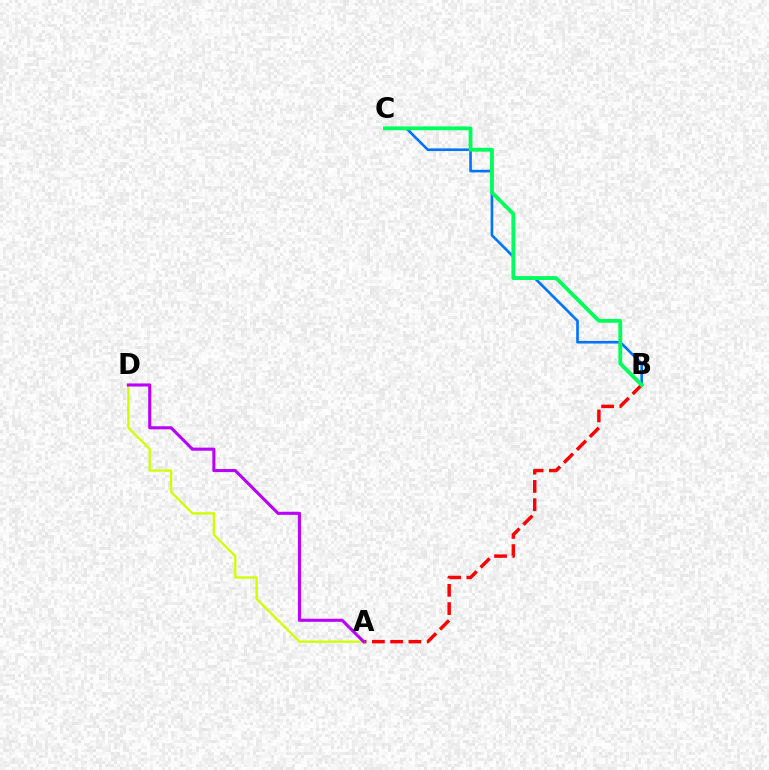{('B', 'C'): [{'color': '#0074ff', 'line_style': 'solid', 'thickness': 1.9}, {'color': '#00ff5c', 'line_style': 'solid', 'thickness': 2.76}], ('A', 'B'): [{'color': '#ff0000', 'line_style': 'dashed', 'thickness': 2.48}], ('A', 'D'): [{'color': '#d1ff00', 'line_style': 'solid', 'thickness': 1.66}, {'color': '#b900ff', 'line_style': 'solid', 'thickness': 2.21}]}